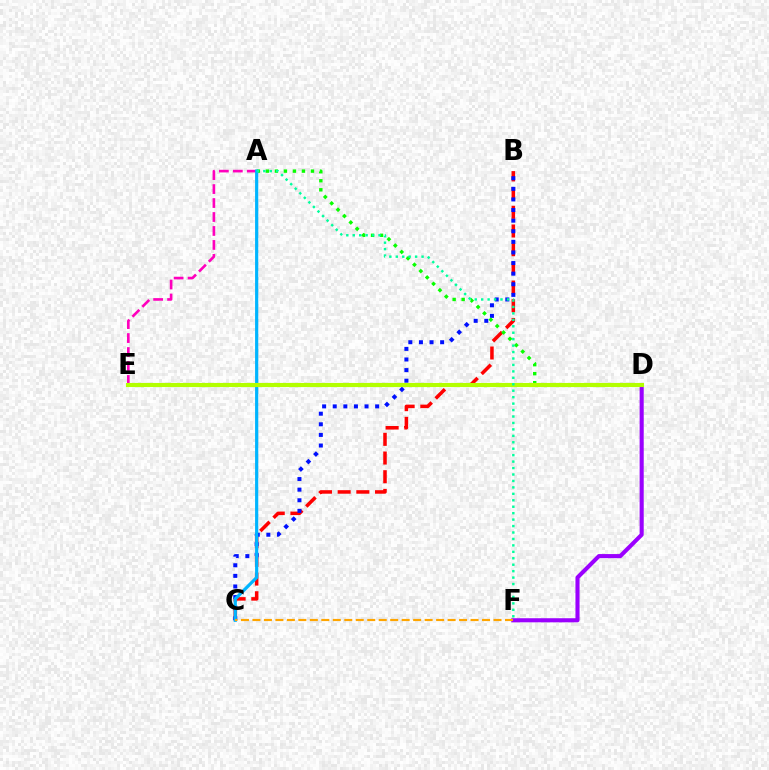{('B', 'C'): [{'color': '#ff0000', 'line_style': 'dashed', 'thickness': 2.54}, {'color': '#0010ff', 'line_style': 'dotted', 'thickness': 2.88}], ('A', 'E'): [{'color': '#ff00bd', 'line_style': 'dashed', 'thickness': 1.9}], ('A', 'D'): [{'color': '#08ff00', 'line_style': 'dotted', 'thickness': 2.45}], ('D', 'F'): [{'color': '#9b00ff', 'line_style': 'solid', 'thickness': 2.95}], ('A', 'C'): [{'color': '#00b5ff', 'line_style': 'solid', 'thickness': 2.3}], ('D', 'E'): [{'color': '#b3ff00', 'line_style': 'solid', 'thickness': 2.97}], ('C', 'F'): [{'color': '#ffa500', 'line_style': 'dashed', 'thickness': 1.56}], ('A', 'F'): [{'color': '#00ff9d', 'line_style': 'dotted', 'thickness': 1.75}]}